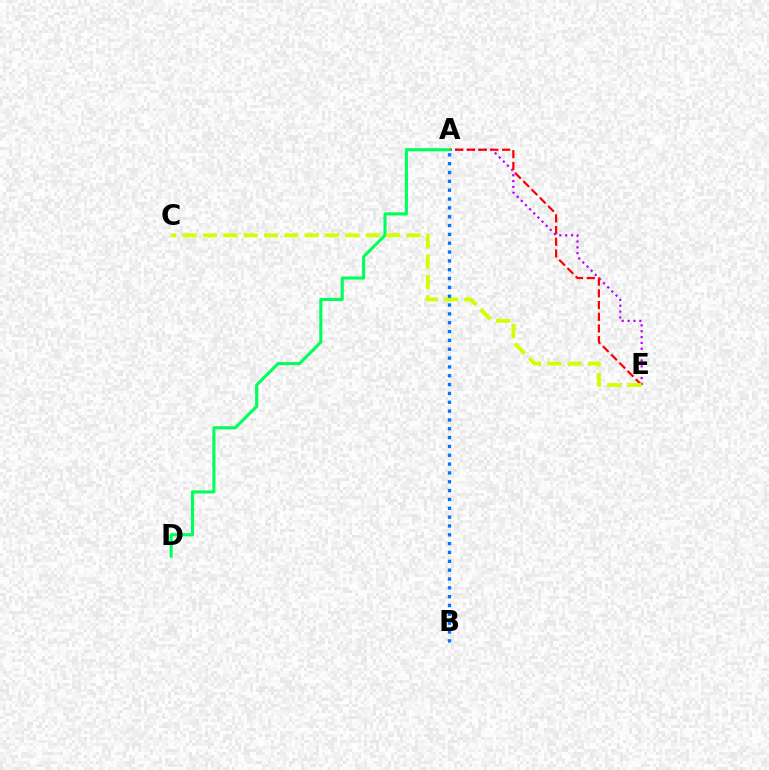{('A', 'E'): [{'color': '#b900ff', 'line_style': 'dotted', 'thickness': 1.59}, {'color': '#ff0000', 'line_style': 'dashed', 'thickness': 1.59}], ('A', 'D'): [{'color': '#00ff5c', 'line_style': 'solid', 'thickness': 2.23}], ('C', 'E'): [{'color': '#d1ff00', 'line_style': 'dashed', 'thickness': 2.76}], ('A', 'B'): [{'color': '#0074ff', 'line_style': 'dotted', 'thickness': 2.4}]}